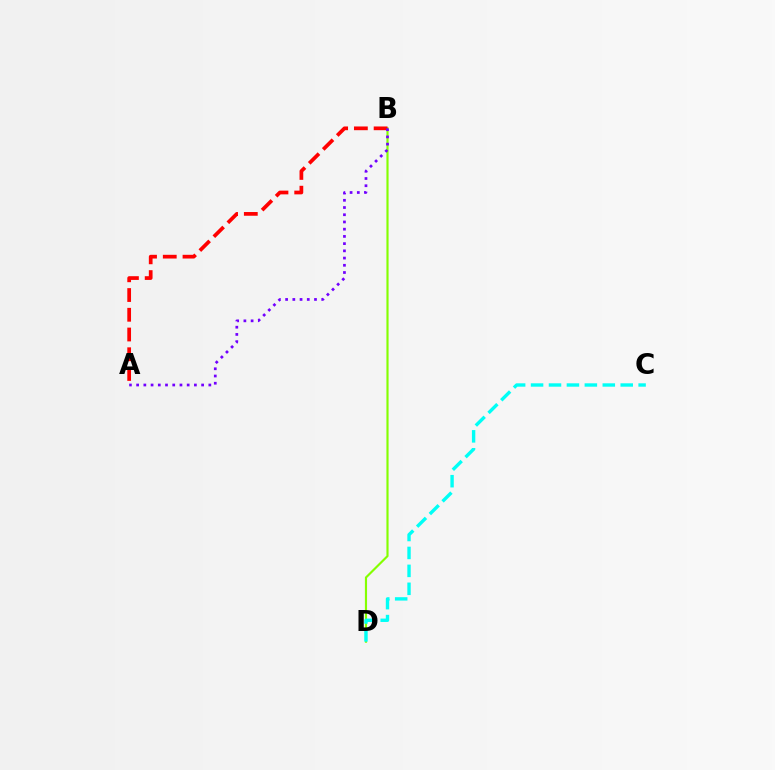{('B', 'D'): [{'color': '#84ff00', 'line_style': 'solid', 'thickness': 1.55}], ('A', 'B'): [{'color': '#ff0000', 'line_style': 'dashed', 'thickness': 2.68}, {'color': '#7200ff', 'line_style': 'dotted', 'thickness': 1.96}], ('C', 'D'): [{'color': '#00fff6', 'line_style': 'dashed', 'thickness': 2.44}]}